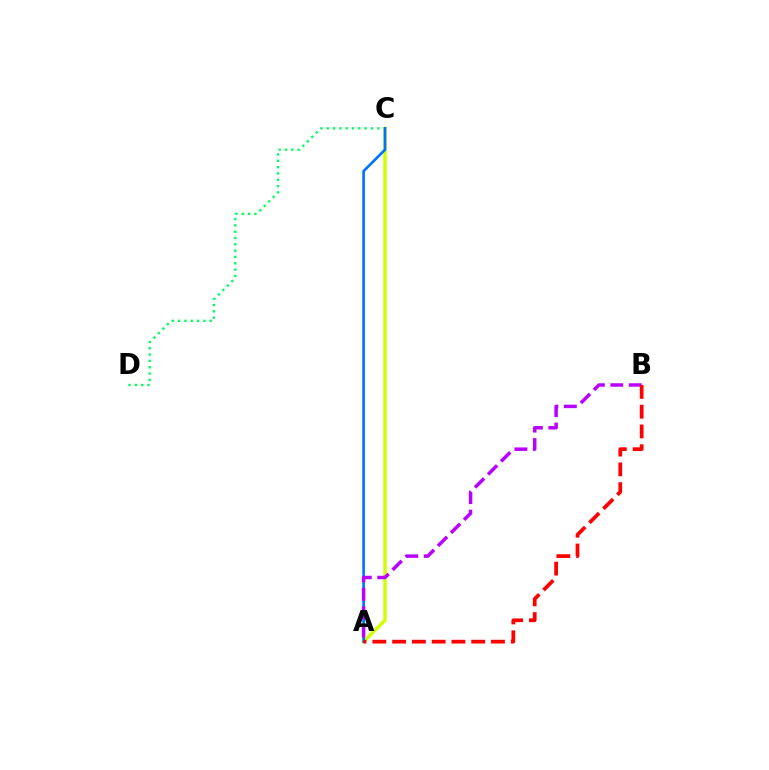{('C', 'D'): [{'color': '#00ff5c', 'line_style': 'dotted', 'thickness': 1.72}], ('A', 'C'): [{'color': '#d1ff00', 'line_style': 'solid', 'thickness': 2.46}, {'color': '#0074ff', 'line_style': 'solid', 'thickness': 1.91}], ('A', 'B'): [{'color': '#b900ff', 'line_style': 'dashed', 'thickness': 2.51}, {'color': '#ff0000', 'line_style': 'dashed', 'thickness': 2.69}]}